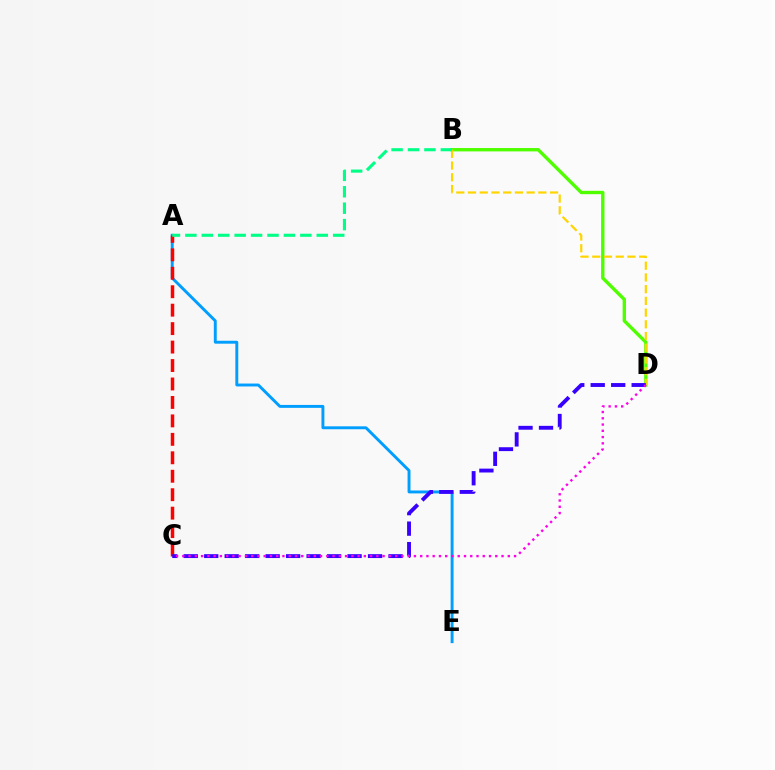{('A', 'E'): [{'color': '#009eff', 'line_style': 'solid', 'thickness': 2.1}], ('B', 'D'): [{'color': '#4fff00', 'line_style': 'solid', 'thickness': 2.42}, {'color': '#ffd500', 'line_style': 'dashed', 'thickness': 1.59}], ('A', 'C'): [{'color': '#ff0000', 'line_style': 'dashed', 'thickness': 2.51}], ('C', 'D'): [{'color': '#3700ff', 'line_style': 'dashed', 'thickness': 2.78}, {'color': '#ff00ed', 'line_style': 'dotted', 'thickness': 1.7}], ('A', 'B'): [{'color': '#00ff86', 'line_style': 'dashed', 'thickness': 2.23}]}